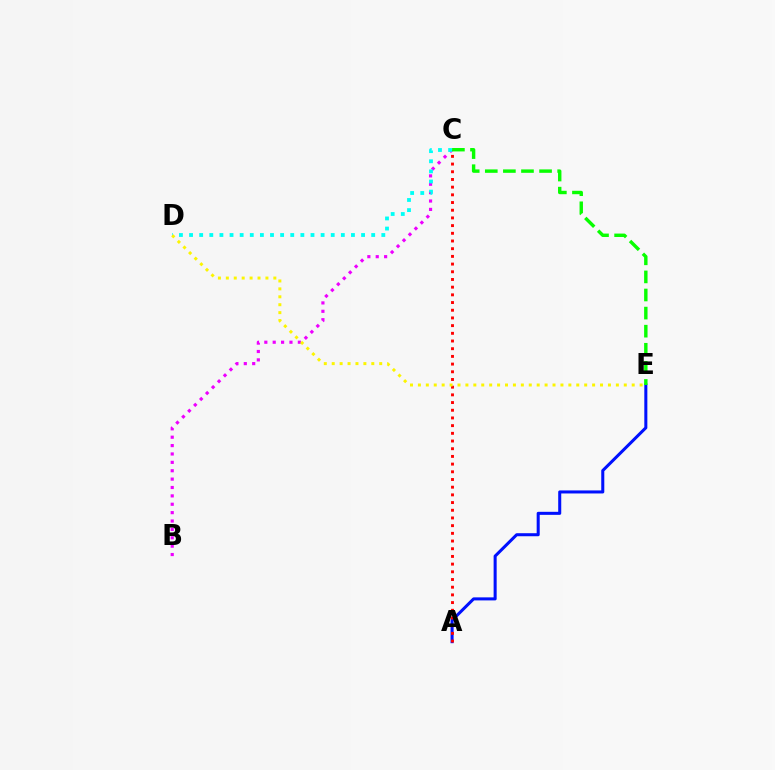{('A', 'E'): [{'color': '#0010ff', 'line_style': 'solid', 'thickness': 2.19}], ('B', 'C'): [{'color': '#ee00ff', 'line_style': 'dotted', 'thickness': 2.28}], ('A', 'C'): [{'color': '#ff0000', 'line_style': 'dotted', 'thickness': 2.09}], ('C', 'D'): [{'color': '#00fff6', 'line_style': 'dotted', 'thickness': 2.75}], ('C', 'E'): [{'color': '#08ff00', 'line_style': 'dashed', 'thickness': 2.46}], ('D', 'E'): [{'color': '#fcf500', 'line_style': 'dotted', 'thickness': 2.15}]}